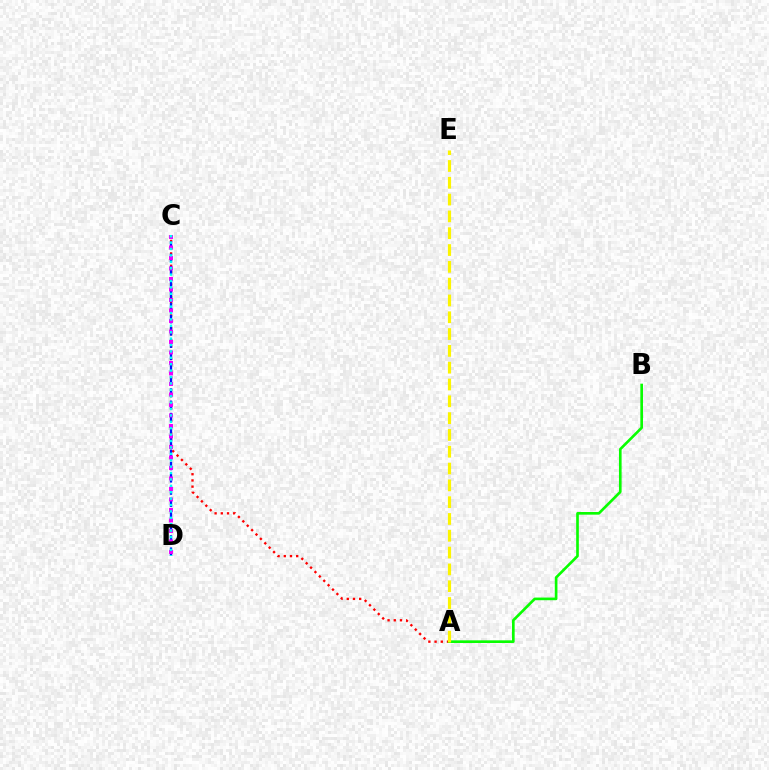{('A', 'C'): [{'color': '#ff0000', 'line_style': 'dotted', 'thickness': 1.69}], ('C', 'D'): [{'color': '#0010ff', 'line_style': 'dashed', 'thickness': 1.66}, {'color': '#ee00ff', 'line_style': 'dotted', 'thickness': 2.85}, {'color': '#00fff6', 'line_style': 'dotted', 'thickness': 1.74}], ('A', 'B'): [{'color': '#08ff00', 'line_style': 'solid', 'thickness': 1.91}], ('A', 'E'): [{'color': '#fcf500', 'line_style': 'dashed', 'thickness': 2.28}]}